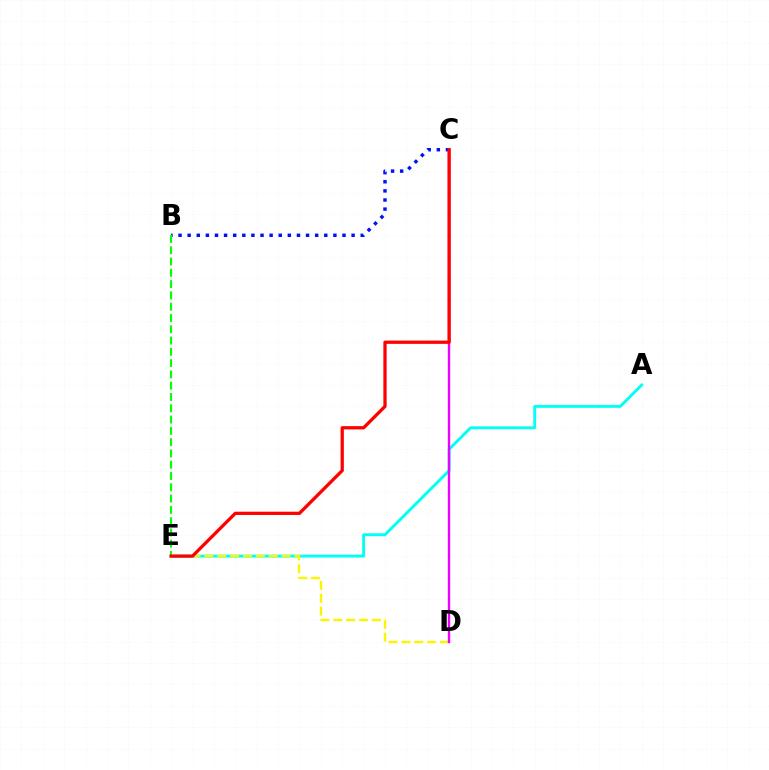{('A', 'E'): [{'color': '#00fff6', 'line_style': 'solid', 'thickness': 2.09}], ('D', 'E'): [{'color': '#fcf500', 'line_style': 'dashed', 'thickness': 1.75}], ('B', 'C'): [{'color': '#0010ff', 'line_style': 'dotted', 'thickness': 2.47}], ('C', 'D'): [{'color': '#ee00ff', 'line_style': 'solid', 'thickness': 1.71}], ('B', 'E'): [{'color': '#08ff00', 'line_style': 'dashed', 'thickness': 1.53}], ('C', 'E'): [{'color': '#ff0000', 'line_style': 'solid', 'thickness': 2.36}]}